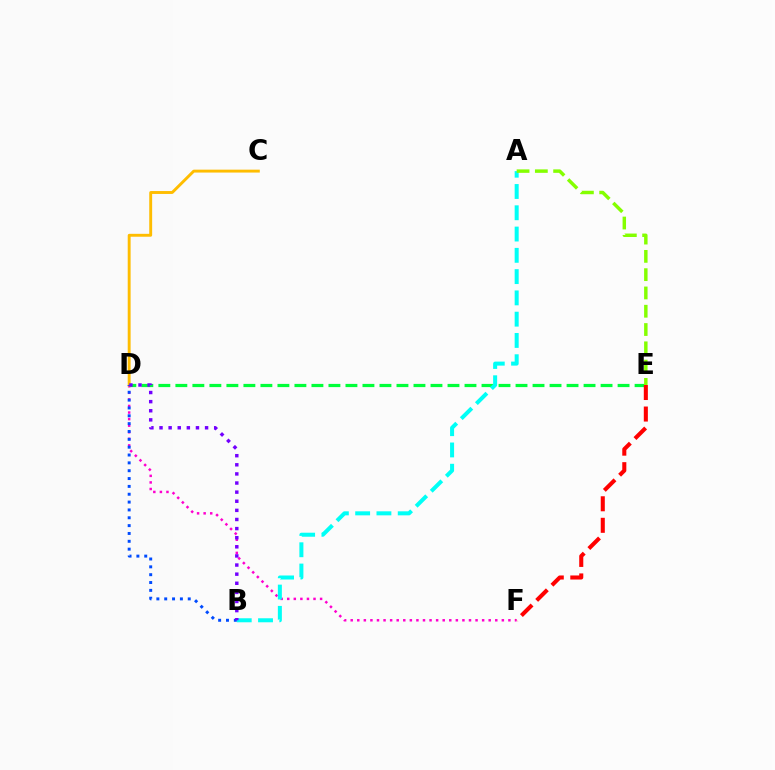{('D', 'E'): [{'color': '#00ff39', 'line_style': 'dashed', 'thickness': 2.31}], ('D', 'F'): [{'color': '#ff00cf', 'line_style': 'dotted', 'thickness': 1.79}], ('A', 'B'): [{'color': '#00fff6', 'line_style': 'dashed', 'thickness': 2.89}], ('C', 'D'): [{'color': '#ffbd00', 'line_style': 'solid', 'thickness': 2.09}], ('E', 'F'): [{'color': '#ff0000', 'line_style': 'dashed', 'thickness': 2.92}], ('B', 'D'): [{'color': '#004bff', 'line_style': 'dotted', 'thickness': 2.13}, {'color': '#7200ff', 'line_style': 'dotted', 'thickness': 2.48}], ('A', 'E'): [{'color': '#84ff00', 'line_style': 'dashed', 'thickness': 2.48}]}